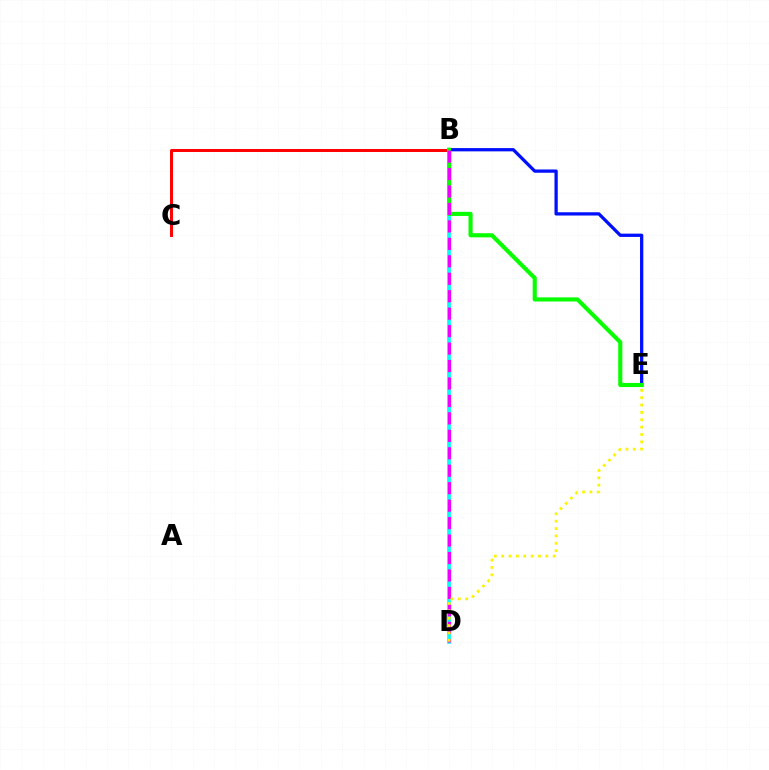{('B', 'C'): [{'color': '#ff0000', 'line_style': 'solid', 'thickness': 2.14}], ('B', 'D'): [{'color': '#00fff6', 'line_style': 'solid', 'thickness': 2.64}, {'color': '#ee00ff', 'line_style': 'dashed', 'thickness': 2.37}], ('B', 'E'): [{'color': '#0010ff', 'line_style': 'solid', 'thickness': 2.35}, {'color': '#08ff00', 'line_style': 'solid', 'thickness': 2.96}], ('D', 'E'): [{'color': '#fcf500', 'line_style': 'dotted', 'thickness': 2.0}]}